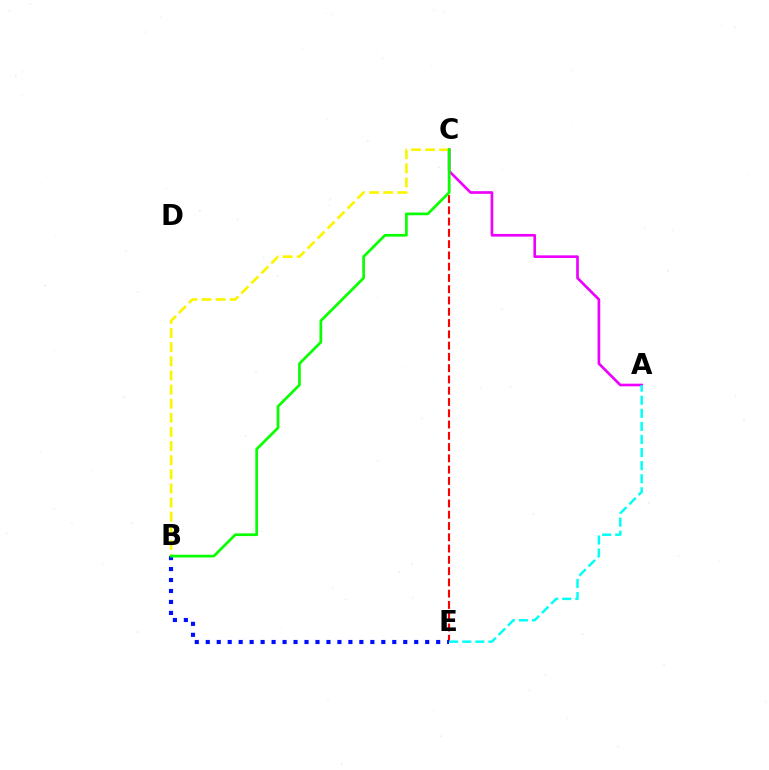{('A', 'C'): [{'color': '#ee00ff', 'line_style': 'solid', 'thickness': 1.92}], ('C', 'E'): [{'color': '#ff0000', 'line_style': 'dashed', 'thickness': 1.53}], ('B', 'E'): [{'color': '#0010ff', 'line_style': 'dotted', 'thickness': 2.98}], ('A', 'E'): [{'color': '#00fff6', 'line_style': 'dashed', 'thickness': 1.78}], ('B', 'C'): [{'color': '#fcf500', 'line_style': 'dashed', 'thickness': 1.92}, {'color': '#08ff00', 'line_style': 'solid', 'thickness': 1.94}]}